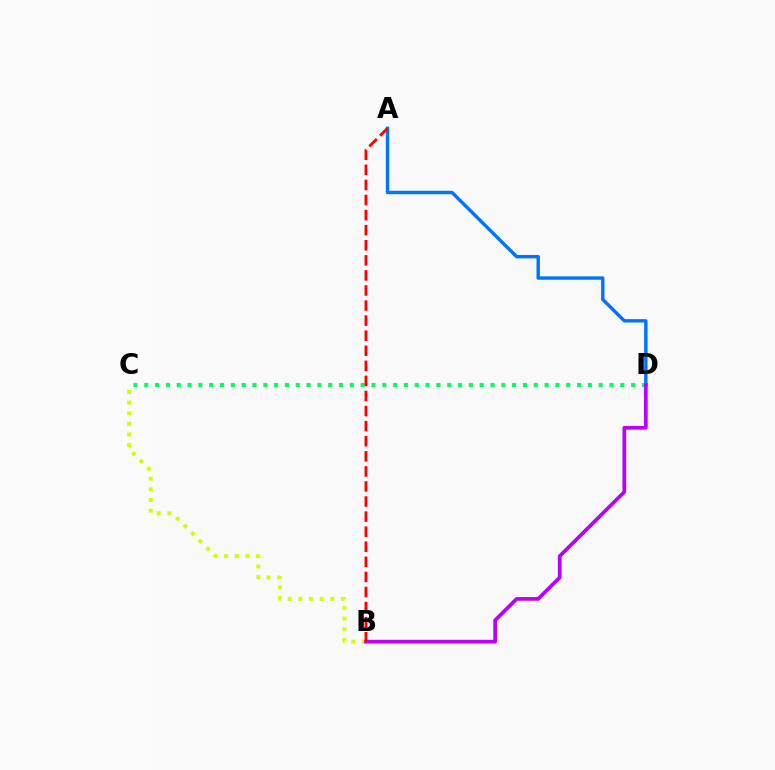{('A', 'D'): [{'color': '#0074ff', 'line_style': 'solid', 'thickness': 2.45}], ('B', 'C'): [{'color': '#d1ff00', 'line_style': 'dotted', 'thickness': 2.89}], ('C', 'D'): [{'color': '#00ff5c', 'line_style': 'dotted', 'thickness': 2.94}], ('B', 'D'): [{'color': '#b900ff', 'line_style': 'solid', 'thickness': 2.67}], ('A', 'B'): [{'color': '#ff0000', 'line_style': 'dashed', 'thickness': 2.05}]}